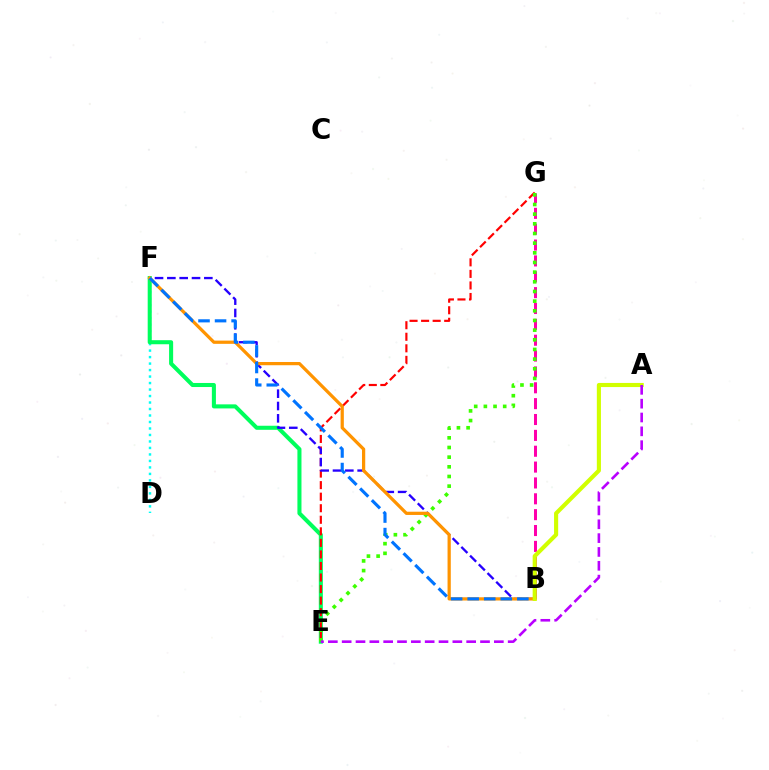{('B', 'G'): [{'color': '#ff00ac', 'line_style': 'dashed', 'thickness': 2.15}], ('D', 'F'): [{'color': '#00fff6', 'line_style': 'dotted', 'thickness': 1.76}], ('E', 'F'): [{'color': '#00ff5c', 'line_style': 'solid', 'thickness': 2.92}], ('E', 'G'): [{'color': '#ff0000', 'line_style': 'dashed', 'thickness': 1.57}, {'color': '#3dff00', 'line_style': 'dotted', 'thickness': 2.63}], ('B', 'F'): [{'color': '#2500ff', 'line_style': 'dashed', 'thickness': 1.67}, {'color': '#ff9400', 'line_style': 'solid', 'thickness': 2.33}, {'color': '#0074ff', 'line_style': 'dashed', 'thickness': 2.25}], ('A', 'B'): [{'color': '#d1ff00', 'line_style': 'solid', 'thickness': 2.97}], ('A', 'E'): [{'color': '#b900ff', 'line_style': 'dashed', 'thickness': 1.88}]}